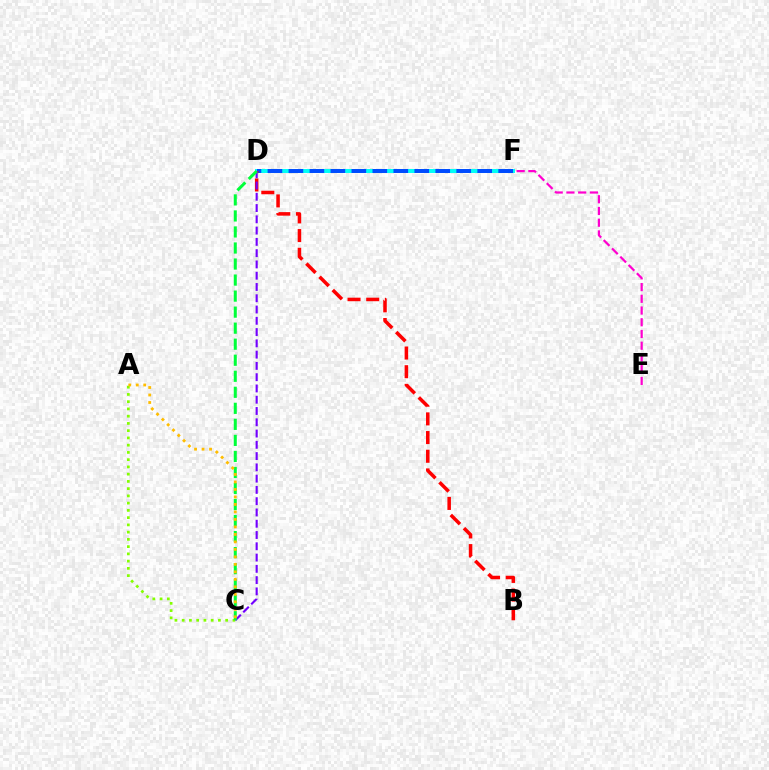{('D', 'F'): [{'color': '#00fff6', 'line_style': 'solid', 'thickness': 2.86}, {'color': '#004bff', 'line_style': 'dashed', 'thickness': 2.85}], ('E', 'F'): [{'color': '#ff00cf', 'line_style': 'dashed', 'thickness': 1.59}], ('B', 'D'): [{'color': '#ff0000', 'line_style': 'dashed', 'thickness': 2.54}], ('A', 'C'): [{'color': '#84ff00', 'line_style': 'dotted', 'thickness': 1.97}, {'color': '#ffbd00', 'line_style': 'dotted', 'thickness': 2.04}], ('C', 'D'): [{'color': '#7200ff', 'line_style': 'dashed', 'thickness': 1.53}, {'color': '#00ff39', 'line_style': 'dashed', 'thickness': 2.18}]}